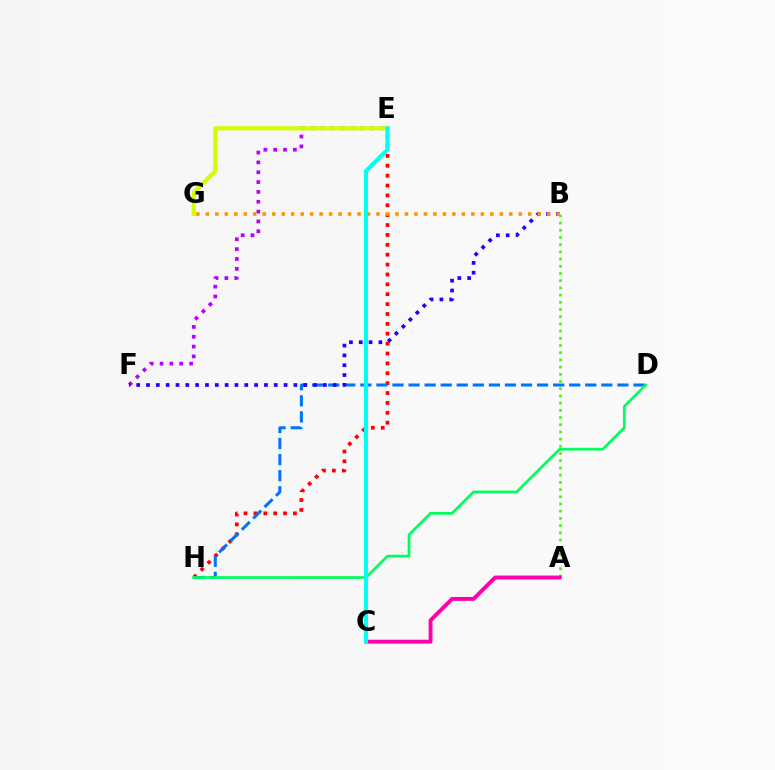{('E', 'H'): [{'color': '#ff0000', 'line_style': 'dotted', 'thickness': 2.68}], ('E', 'F'): [{'color': '#b900ff', 'line_style': 'dotted', 'thickness': 2.67}], ('D', 'H'): [{'color': '#0074ff', 'line_style': 'dashed', 'thickness': 2.18}, {'color': '#00ff5c', 'line_style': 'solid', 'thickness': 1.97}], ('B', 'F'): [{'color': '#2500ff', 'line_style': 'dotted', 'thickness': 2.67}], ('B', 'G'): [{'color': '#ff9400', 'line_style': 'dotted', 'thickness': 2.58}], ('E', 'G'): [{'color': '#d1ff00', 'line_style': 'solid', 'thickness': 2.99}], ('A', 'B'): [{'color': '#3dff00', 'line_style': 'dotted', 'thickness': 1.96}], ('A', 'C'): [{'color': '#ff00ac', 'line_style': 'solid', 'thickness': 2.79}], ('C', 'E'): [{'color': '#00fff6', 'line_style': 'solid', 'thickness': 2.98}]}